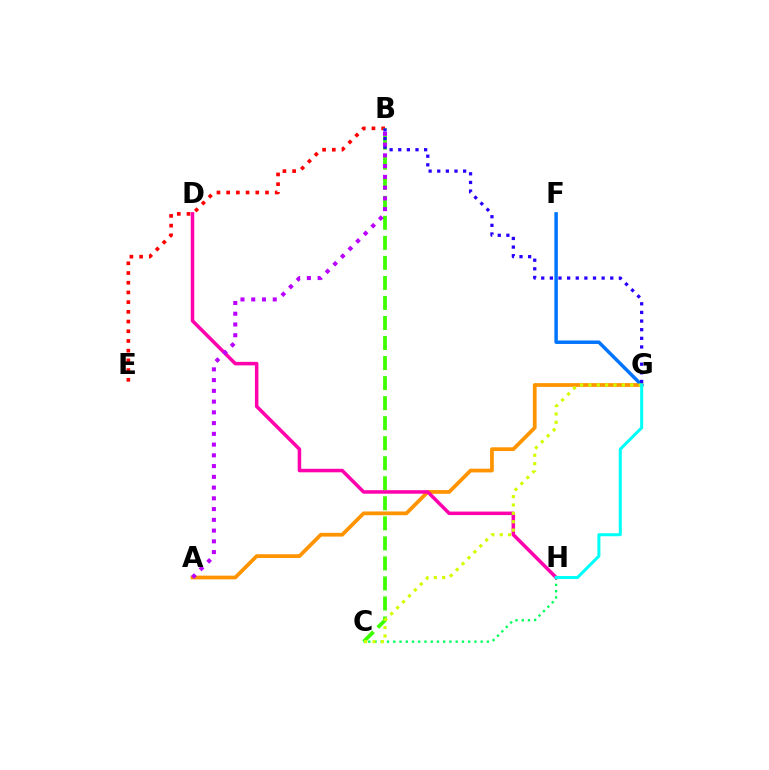{('B', 'E'): [{'color': '#ff0000', 'line_style': 'dotted', 'thickness': 2.64}], ('A', 'G'): [{'color': '#ff9400', 'line_style': 'solid', 'thickness': 2.7}], ('B', 'C'): [{'color': '#3dff00', 'line_style': 'dashed', 'thickness': 2.72}], ('C', 'H'): [{'color': '#00ff5c', 'line_style': 'dotted', 'thickness': 1.7}], ('F', 'G'): [{'color': '#0074ff', 'line_style': 'solid', 'thickness': 2.5}], ('D', 'H'): [{'color': '#ff00ac', 'line_style': 'solid', 'thickness': 2.53}], ('B', 'G'): [{'color': '#2500ff', 'line_style': 'dotted', 'thickness': 2.34}], ('C', 'G'): [{'color': '#d1ff00', 'line_style': 'dotted', 'thickness': 2.27}], ('A', 'B'): [{'color': '#b900ff', 'line_style': 'dotted', 'thickness': 2.92}], ('G', 'H'): [{'color': '#00fff6', 'line_style': 'solid', 'thickness': 2.18}]}